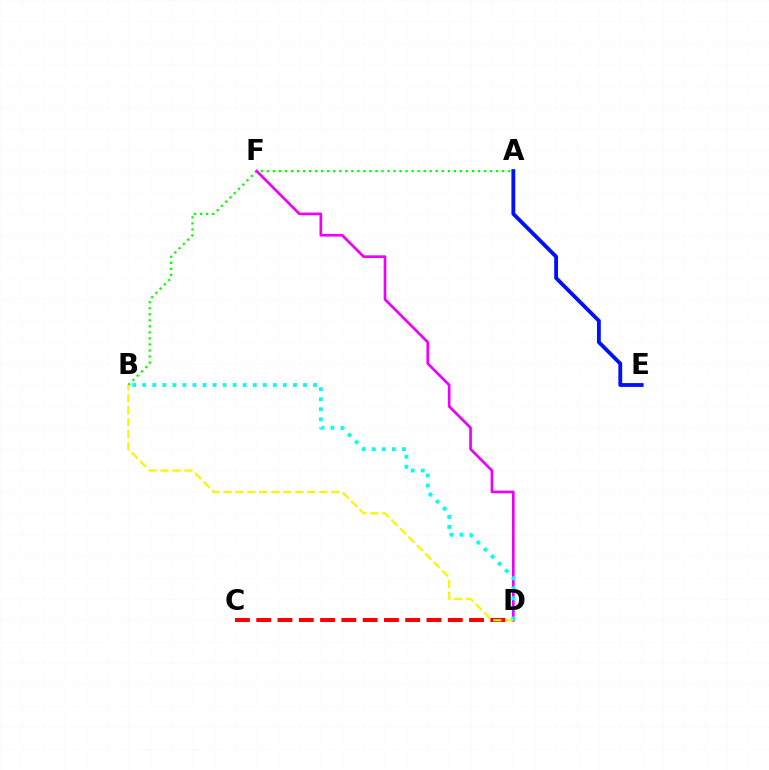{('C', 'D'): [{'color': '#ff0000', 'line_style': 'dashed', 'thickness': 2.89}], ('A', 'B'): [{'color': '#08ff00', 'line_style': 'dotted', 'thickness': 1.64}], ('D', 'F'): [{'color': '#ee00ff', 'line_style': 'solid', 'thickness': 1.93}], ('B', 'D'): [{'color': '#00fff6', 'line_style': 'dotted', 'thickness': 2.73}, {'color': '#fcf500', 'line_style': 'dashed', 'thickness': 1.63}], ('A', 'E'): [{'color': '#0010ff', 'line_style': 'solid', 'thickness': 2.76}]}